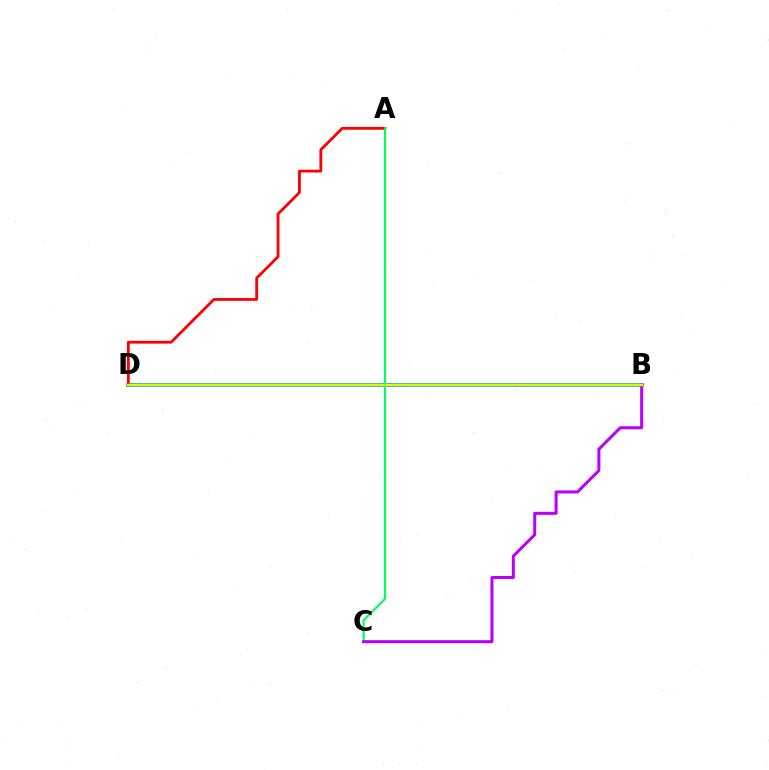{('B', 'D'): [{'color': '#0074ff', 'line_style': 'solid', 'thickness': 2.55}, {'color': '#d1ff00', 'line_style': 'solid', 'thickness': 1.8}], ('A', 'D'): [{'color': '#ff0000', 'line_style': 'solid', 'thickness': 2.02}], ('A', 'C'): [{'color': '#00ff5c', 'line_style': 'solid', 'thickness': 1.54}], ('B', 'C'): [{'color': '#b900ff', 'line_style': 'solid', 'thickness': 2.17}]}